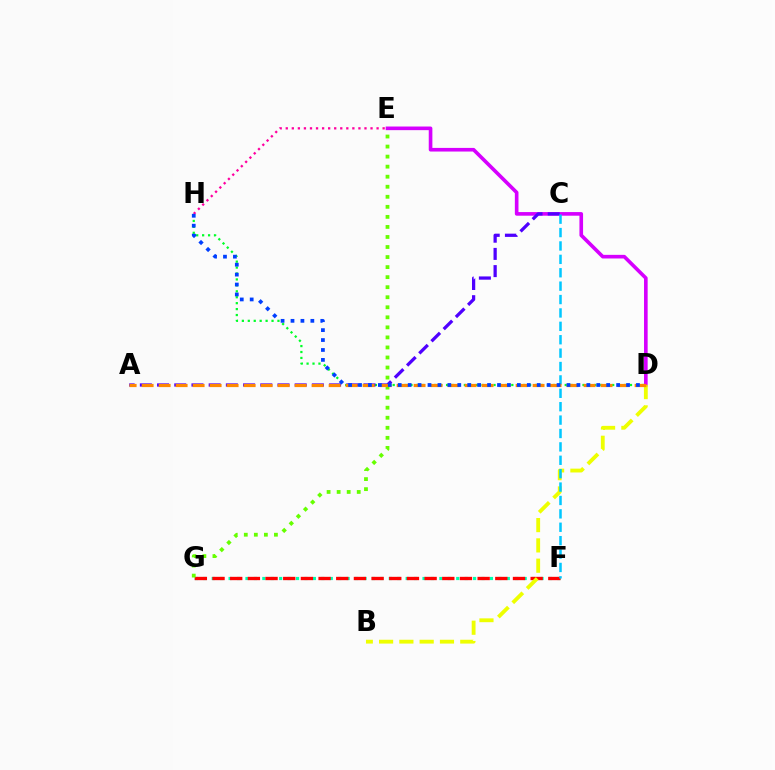{('F', 'G'): [{'color': '#00ffaf', 'line_style': 'dotted', 'thickness': 2.29}, {'color': '#ff0000', 'line_style': 'dashed', 'thickness': 2.4}], ('D', 'E'): [{'color': '#d600ff', 'line_style': 'solid', 'thickness': 2.61}], ('D', 'H'): [{'color': '#00ff27', 'line_style': 'dotted', 'thickness': 1.61}, {'color': '#003fff', 'line_style': 'dotted', 'thickness': 2.7}], ('B', 'D'): [{'color': '#eeff00', 'line_style': 'dashed', 'thickness': 2.76}], ('A', 'C'): [{'color': '#4f00ff', 'line_style': 'dashed', 'thickness': 2.34}], ('E', 'G'): [{'color': '#66ff00', 'line_style': 'dotted', 'thickness': 2.73}], ('C', 'F'): [{'color': '#00c7ff', 'line_style': 'dashed', 'thickness': 1.82}], ('E', 'H'): [{'color': '#ff00a0', 'line_style': 'dotted', 'thickness': 1.65}], ('A', 'D'): [{'color': '#ff8800', 'line_style': 'dashed', 'thickness': 2.31}]}